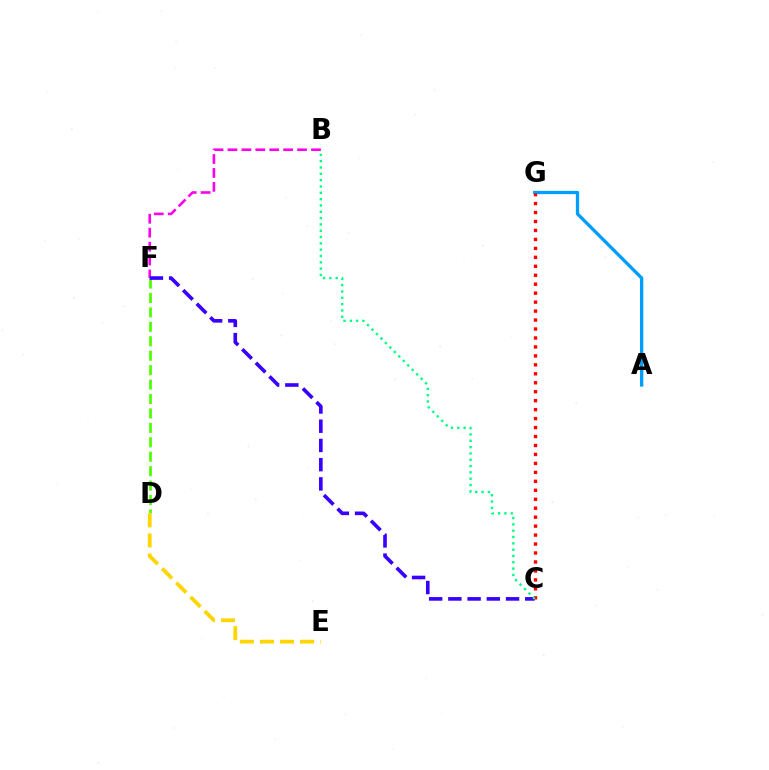{('A', 'G'): [{'color': '#009eff', 'line_style': 'solid', 'thickness': 2.36}], ('C', 'G'): [{'color': '#ff0000', 'line_style': 'dotted', 'thickness': 2.43}], ('D', 'F'): [{'color': '#4fff00', 'line_style': 'dashed', 'thickness': 1.96}], ('B', 'F'): [{'color': '#ff00ed', 'line_style': 'dashed', 'thickness': 1.89}], ('C', 'F'): [{'color': '#3700ff', 'line_style': 'dashed', 'thickness': 2.61}], ('B', 'C'): [{'color': '#00ff86', 'line_style': 'dotted', 'thickness': 1.72}], ('D', 'E'): [{'color': '#ffd500', 'line_style': 'dashed', 'thickness': 2.73}]}